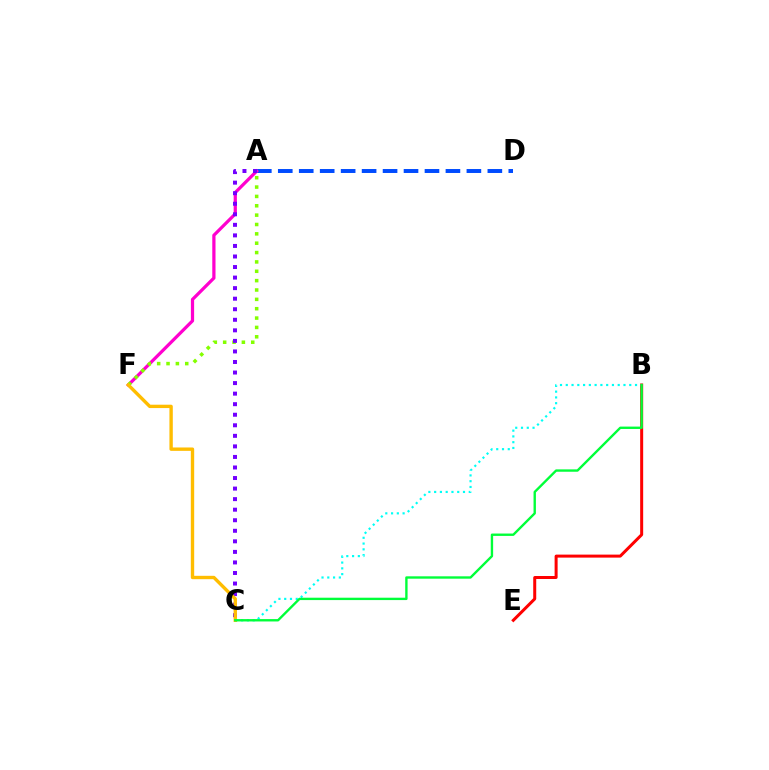{('B', 'E'): [{'color': '#ff0000', 'line_style': 'solid', 'thickness': 2.16}], ('A', 'D'): [{'color': '#004bff', 'line_style': 'dashed', 'thickness': 2.85}], ('A', 'F'): [{'color': '#ff00cf', 'line_style': 'solid', 'thickness': 2.33}, {'color': '#84ff00', 'line_style': 'dotted', 'thickness': 2.54}], ('B', 'C'): [{'color': '#00fff6', 'line_style': 'dotted', 'thickness': 1.57}, {'color': '#00ff39', 'line_style': 'solid', 'thickness': 1.71}], ('A', 'C'): [{'color': '#7200ff', 'line_style': 'dotted', 'thickness': 2.87}], ('C', 'F'): [{'color': '#ffbd00', 'line_style': 'solid', 'thickness': 2.43}]}